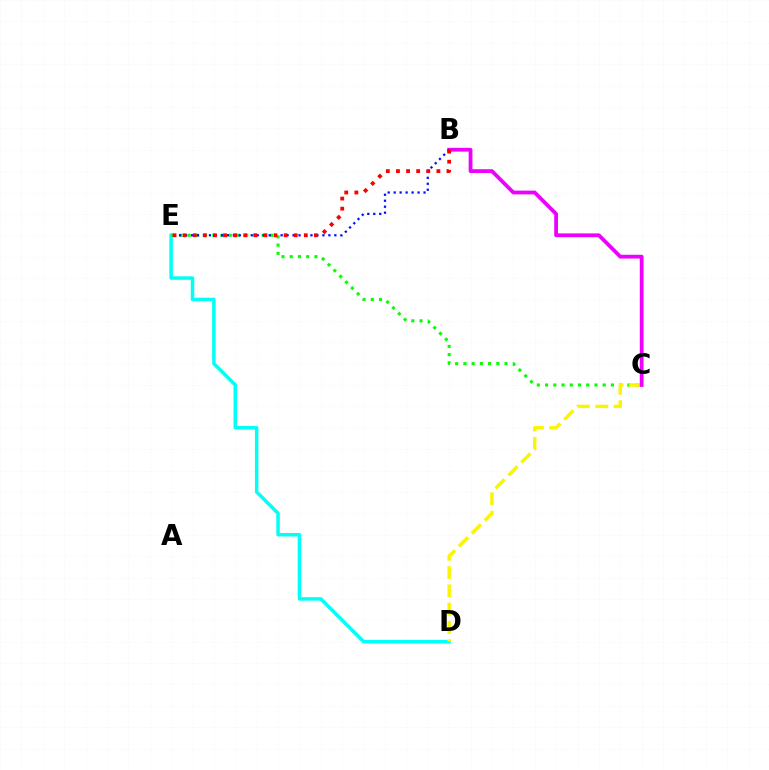{('D', 'E'): [{'color': '#00fff6', 'line_style': 'solid', 'thickness': 2.51}], ('C', 'E'): [{'color': '#08ff00', 'line_style': 'dotted', 'thickness': 2.24}], ('C', 'D'): [{'color': '#fcf500', 'line_style': 'dashed', 'thickness': 2.49}], ('B', 'C'): [{'color': '#ee00ff', 'line_style': 'solid', 'thickness': 2.73}], ('B', 'E'): [{'color': '#0010ff', 'line_style': 'dotted', 'thickness': 1.62}, {'color': '#ff0000', 'line_style': 'dotted', 'thickness': 2.74}]}